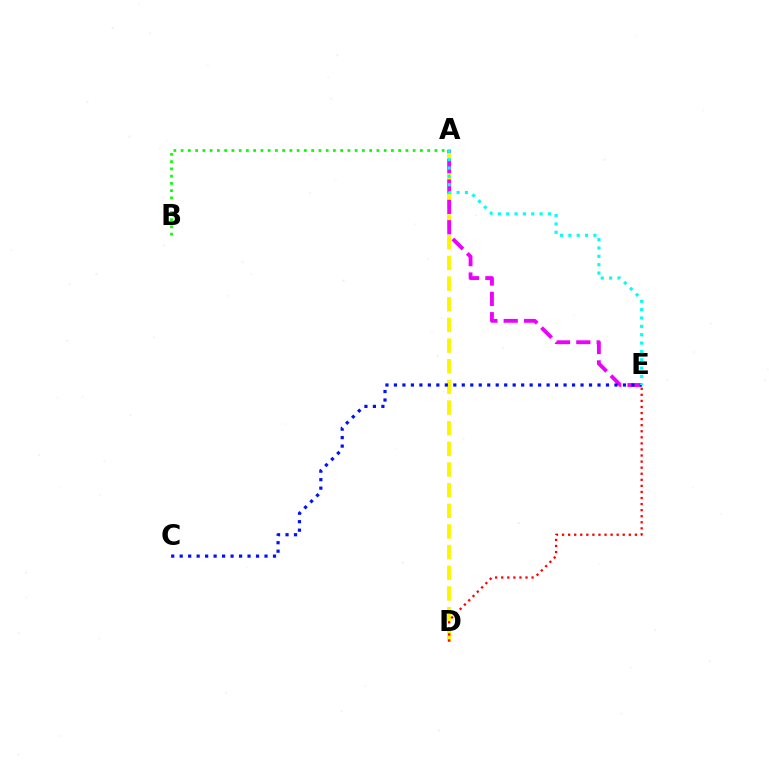{('A', 'D'): [{'color': '#fcf500', 'line_style': 'dashed', 'thickness': 2.81}], ('D', 'E'): [{'color': '#ff0000', 'line_style': 'dotted', 'thickness': 1.65}], ('A', 'B'): [{'color': '#08ff00', 'line_style': 'dotted', 'thickness': 1.97}], ('A', 'E'): [{'color': '#ee00ff', 'line_style': 'dashed', 'thickness': 2.77}, {'color': '#00fff6', 'line_style': 'dotted', 'thickness': 2.27}], ('C', 'E'): [{'color': '#0010ff', 'line_style': 'dotted', 'thickness': 2.3}]}